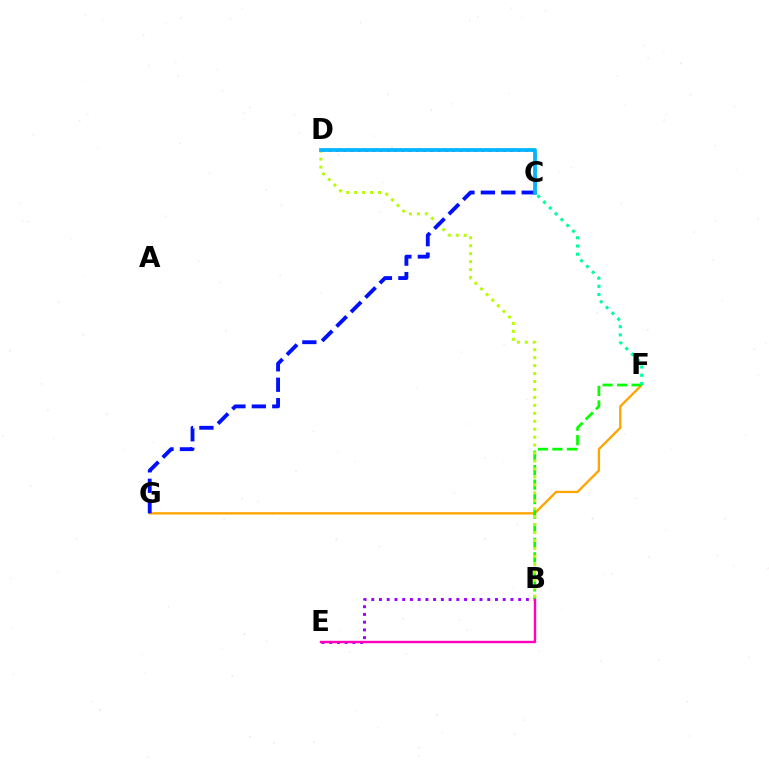{('B', 'E'): [{'color': '#9b00ff', 'line_style': 'dotted', 'thickness': 2.1}, {'color': '#ff00bd', 'line_style': 'solid', 'thickness': 1.72}], ('F', 'G'): [{'color': '#ffa500', 'line_style': 'solid', 'thickness': 1.68}], ('B', 'F'): [{'color': '#08ff00', 'line_style': 'dashed', 'thickness': 1.97}], ('C', 'D'): [{'color': '#ff0000', 'line_style': 'dotted', 'thickness': 1.97}, {'color': '#00b5ff', 'line_style': 'solid', 'thickness': 2.71}], ('B', 'D'): [{'color': '#b3ff00', 'line_style': 'dotted', 'thickness': 2.16}], ('C', 'F'): [{'color': '#00ff9d', 'line_style': 'dotted', 'thickness': 2.23}], ('C', 'G'): [{'color': '#0010ff', 'line_style': 'dashed', 'thickness': 2.78}]}